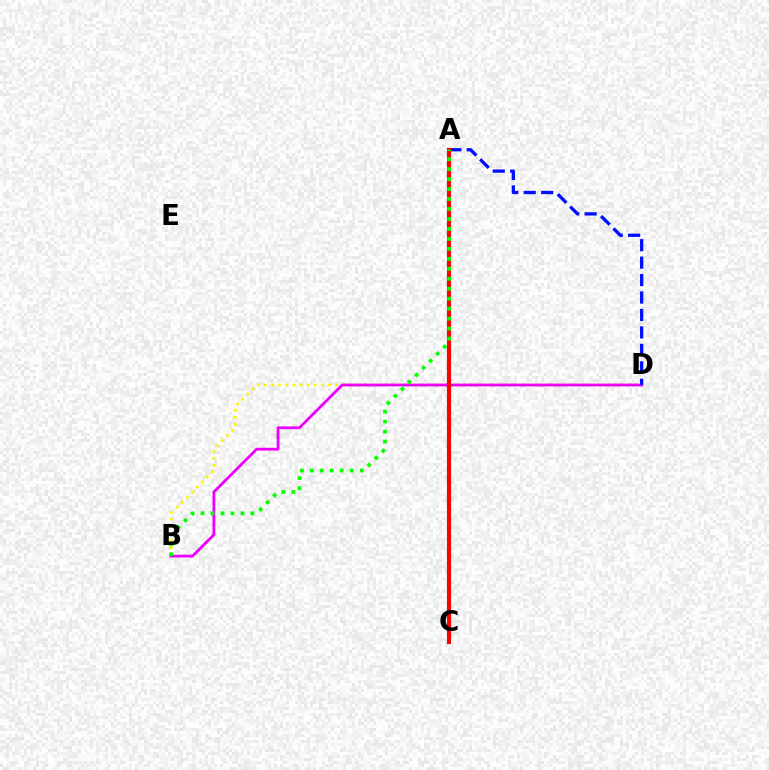{('A', 'C'): [{'color': '#00fff6', 'line_style': 'dotted', 'thickness': 2.66}, {'color': '#ff0000', 'line_style': 'solid', 'thickness': 2.99}], ('B', 'D'): [{'color': '#fcf500', 'line_style': 'dotted', 'thickness': 1.94}, {'color': '#ee00ff', 'line_style': 'solid', 'thickness': 2.01}], ('A', 'D'): [{'color': '#0010ff', 'line_style': 'dashed', 'thickness': 2.37}], ('A', 'B'): [{'color': '#08ff00', 'line_style': 'dotted', 'thickness': 2.71}]}